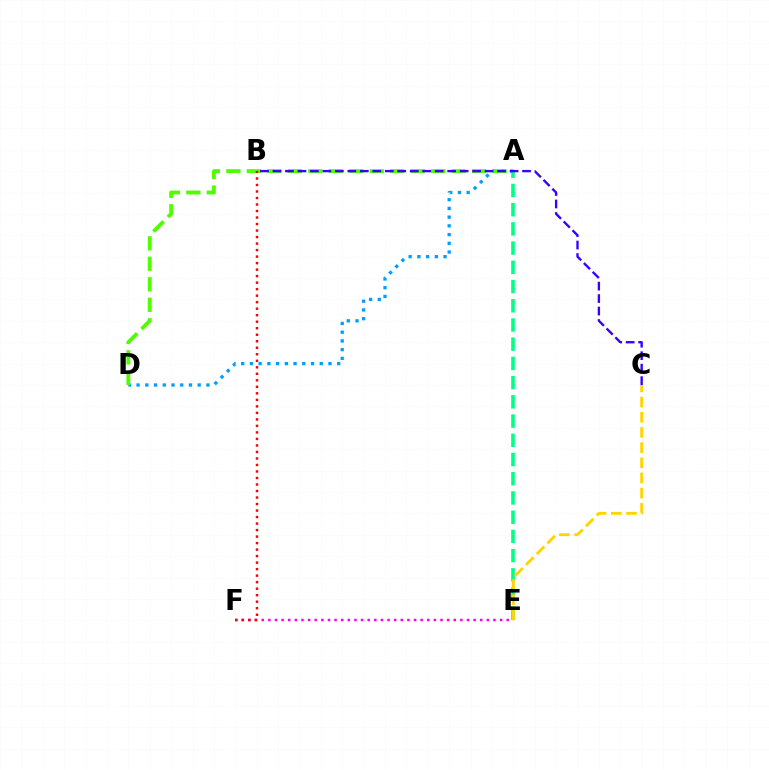{('A', 'D'): [{'color': '#009eff', 'line_style': 'dotted', 'thickness': 2.37}, {'color': '#4fff00', 'line_style': 'dashed', 'thickness': 2.78}], ('A', 'E'): [{'color': '#00ff86', 'line_style': 'dashed', 'thickness': 2.61}], ('E', 'F'): [{'color': '#ff00ed', 'line_style': 'dotted', 'thickness': 1.8}], ('C', 'E'): [{'color': '#ffd500', 'line_style': 'dashed', 'thickness': 2.06}], ('B', 'C'): [{'color': '#3700ff', 'line_style': 'dashed', 'thickness': 1.7}], ('B', 'F'): [{'color': '#ff0000', 'line_style': 'dotted', 'thickness': 1.77}]}